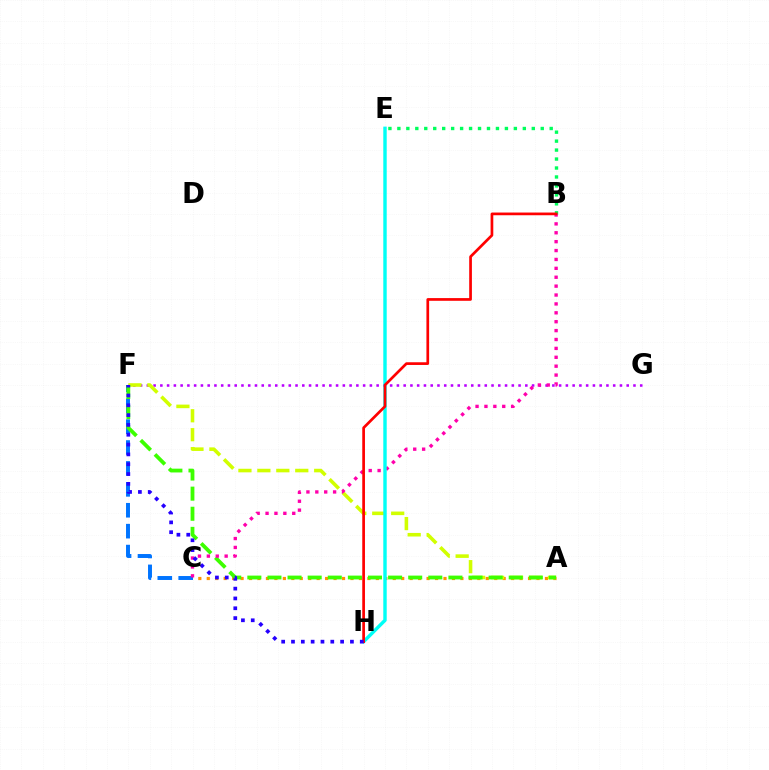{('C', 'F'): [{'color': '#0074ff', 'line_style': 'dashed', 'thickness': 2.84}], ('A', 'C'): [{'color': '#ff9400', 'line_style': 'dotted', 'thickness': 2.3}], ('F', 'G'): [{'color': '#b900ff', 'line_style': 'dotted', 'thickness': 1.84}], ('A', 'F'): [{'color': '#d1ff00', 'line_style': 'dashed', 'thickness': 2.57}, {'color': '#3dff00', 'line_style': 'dashed', 'thickness': 2.73}], ('B', 'E'): [{'color': '#00ff5c', 'line_style': 'dotted', 'thickness': 2.43}], ('B', 'C'): [{'color': '#ff00ac', 'line_style': 'dotted', 'thickness': 2.42}], ('E', 'H'): [{'color': '#00fff6', 'line_style': 'solid', 'thickness': 2.47}], ('B', 'H'): [{'color': '#ff0000', 'line_style': 'solid', 'thickness': 1.95}], ('F', 'H'): [{'color': '#2500ff', 'line_style': 'dotted', 'thickness': 2.67}]}